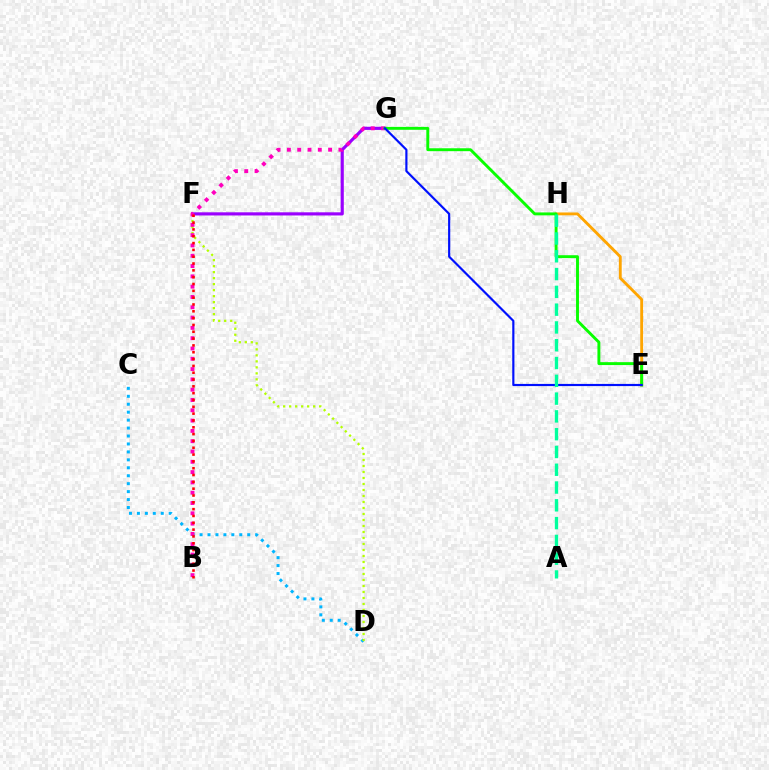{('C', 'D'): [{'color': '#00b5ff', 'line_style': 'dotted', 'thickness': 2.16}], ('D', 'F'): [{'color': '#b3ff00', 'line_style': 'dotted', 'thickness': 1.63}], ('F', 'G'): [{'color': '#9b00ff', 'line_style': 'solid', 'thickness': 2.27}], ('B', 'G'): [{'color': '#ff00bd', 'line_style': 'dotted', 'thickness': 2.8}], ('E', 'H'): [{'color': '#ffa500', 'line_style': 'solid', 'thickness': 2.06}], ('E', 'G'): [{'color': '#08ff00', 'line_style': 'solid', 'thickness': 2.09}, {'color': '#0010ff', 'line_style': 'solid', 'thickness': 1.56}], ('B', 'F'): [{'color': '#ff0000', 'line_style': 'dotted', 'thickness': 1.85}], ('A', 'H'): [{'color': '#00ff9d', 'line_style': 'dashed', 'thickness': 2.42}]}